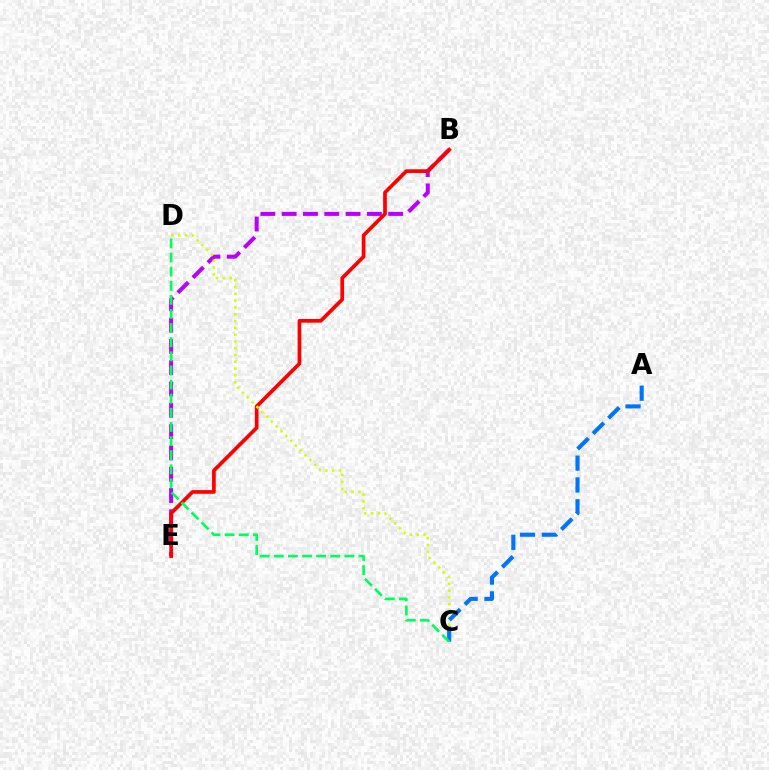{('B', 'E'): [{'color': '#b900ff', 'line_style': 'dashed', 'thickness': 2.89}, {'color': '#ff0000', 'line_style': 'solid', 'thickness': 2.67}], ('C', 'D'): [{'color': '#d1ff00', 'line_style': 'dotted', 'thickness': 1.85}, {'color': '#00ff5c', 'line_style': 'dashed', 'thickness': 1.92}], ('A', 'C'): [{'color': '#0074ff', 'line_style': 'dashed', 'thickness': 2.96}]}